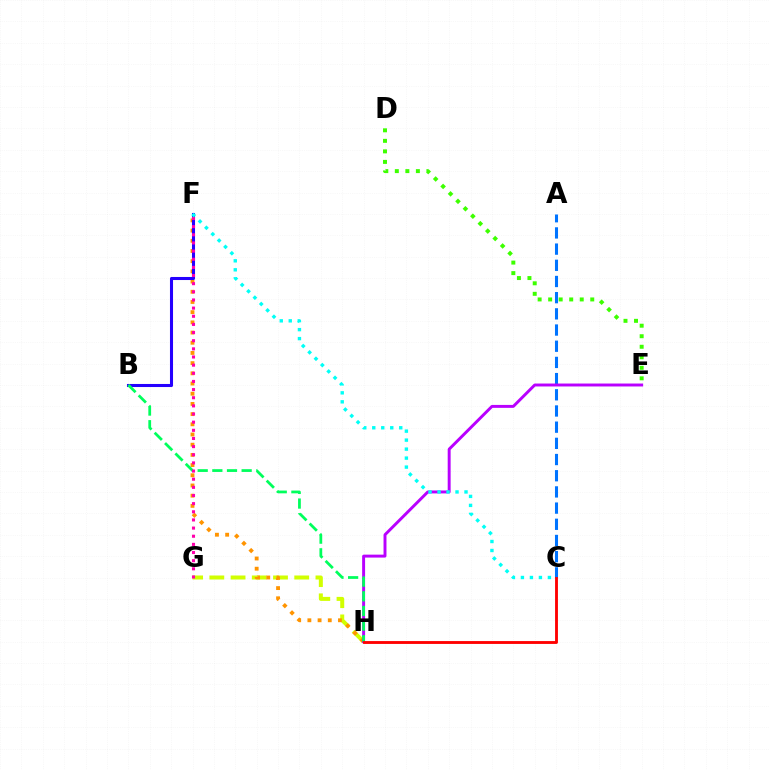{('G', 'H'): [{'color': '#d1ff00', 'line_style': 'dashed', 'thickness': 2.88}], ('A', 'C'): [{'color': '#0074ff', 'line_style': 'dashed', 'thickness': 2.2}], ('F', 'H'): [{'color': '#ff9400', 'line_style': 'dotted', 'thickness': 2.77}], ('B', 'F'): [{'color': '#2500ff', 'line_style': 'solid', 'thickness': 2.2}], ('E', 'H'): [{'color': '#b900ff', 'line_style': 'solid', 'thickness': 2.12}], ('B', 'H'): [{'color': '#00ff5c', 'line_style': 'dashed', 'thickness': 1.99}], ('F', 'G'): [{'color': '#ff00ac', 'line_style': 'dotted', 'thickness': 2.21}], ('D', 'E'): [{'color': '#3dff00', 'line_style': 'dotted', 'thickness': 2.86}], ('C', 'F'): [{'color': '#00fff6', 'line_style': 'dotted', 'thickness': 2.44}], ('C', 'H'): [{'color': '#ff0000', 'line_style': 'solid', 'thickness': 2.05}]}